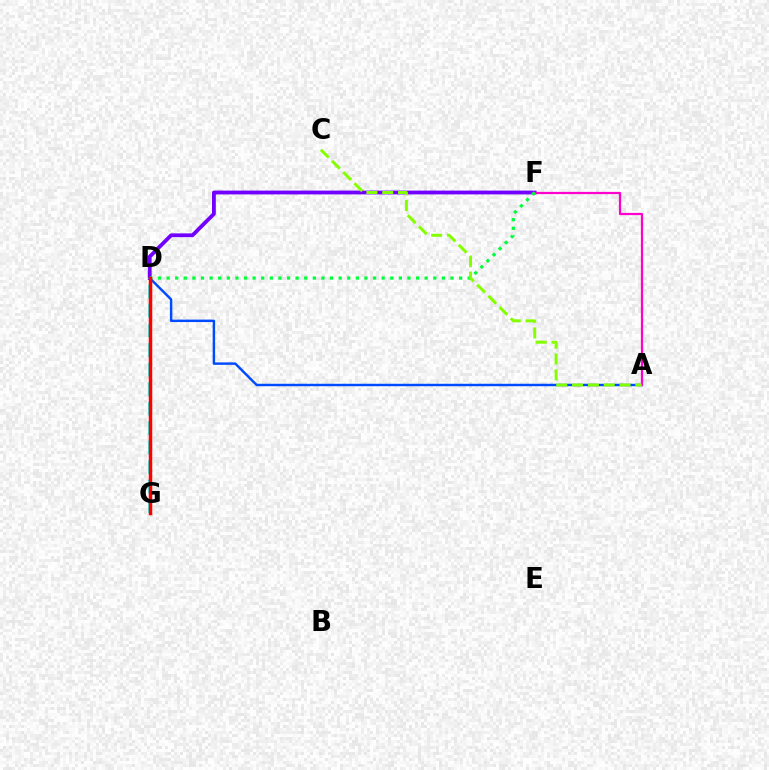{('A', 'D'): [{'color': '#004bff', 'line_style': 'solid', 'thickness': 1.76}], ('D', 'F'): [{'color': '#7200ff', 'line_style': 'solid', 'thickness': 2.75}, {'color': '#00ff39', 'line_style': 'dotted', 'thickness': 2.34}], ('A', 'F'): [{'color': '#ff00cf', 'line_style': 'solid', 'thickness': 1.6}], ('D', 'G'): [{'color': '#ffbd00', 'line_style': 'dotted', 'thickness': 2.23}, {'color': '#00fff6', 'line_style': 'dashed', 'thickness': 2.65}, {'color': '#ff0000', 'line_style': 'solid', 'thickness': 2.5}], ('A', 'C'): [{'color': '#84ff00', 'line_style': 'dashed', 'thickness': 2.15}]}